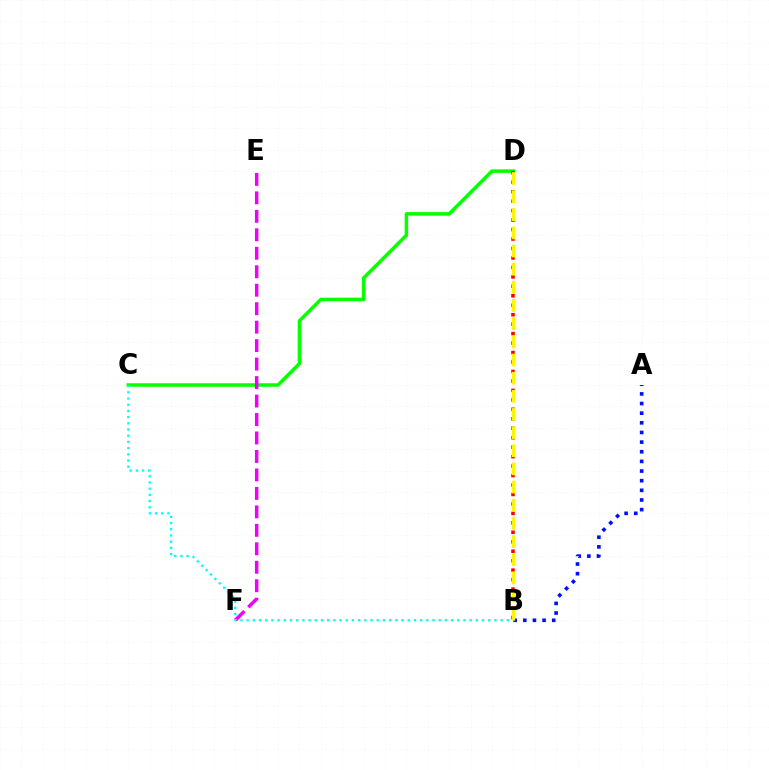{('A', 'B'): [{'color': '#0010ff', 'line_style': 'dotted', 'thickness': 2.62}], ('C', 'D'): [{'color': '#08ff00', 'line_style': 'solid', 'thickness': 2.53}], ('E', 'F'): [{'color': '#ee00ff', 'line_style': 'dashed', 'thickness': 2.51}], ('B', 'D'): [{'color': '#ff0000', 'line_style': 'dotted', 'thickness': 2.57}, {'color': '#fcf500', 'line_style': 'dashed', 'thickness': 2.47}], ('B', 'C'): [{'color': '#00fff6', 'line_style': 'dotted', 'thickness': 1.68}]}